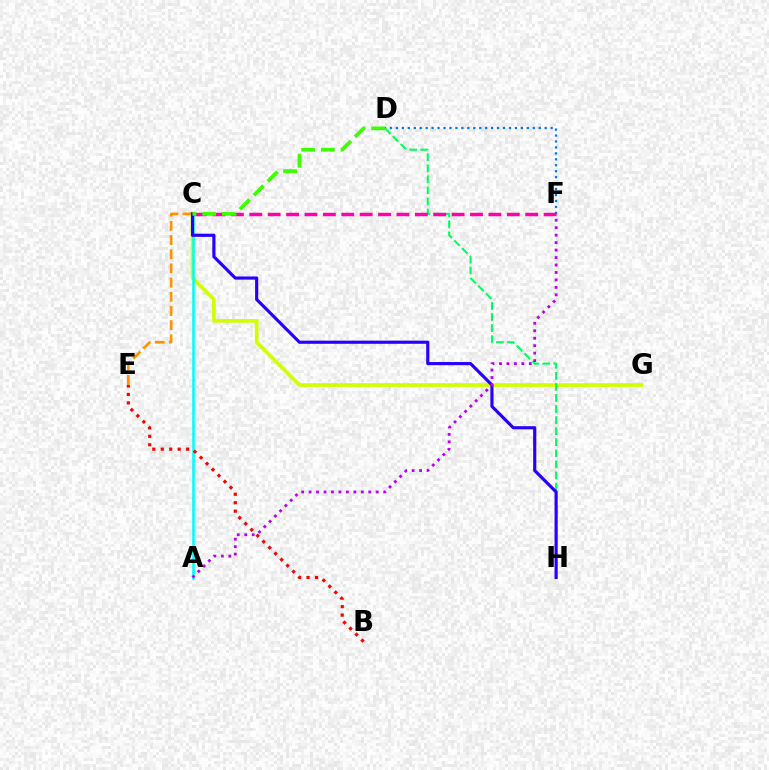{('C', 'G'): [{'color': '#d1ff00', 'line_style': 'solid', 'thickness': 2.64}], ('C', 'E'): [{'color': '#ff9400', 'line_style': 'dashed', 'thickness': 1.93}], ('A', 'C'): [{'color': '#00fff6', 'line_style': 'solid', 'thickness': 1.85}], ('D', 'F'): [{'color': '#0074ff', 'line_style': 'dotted', 'thickness': 1.62}], ('B', 'E'): [{'color': '#ff0000', 'line_style': 'dotted', 'thickness': 2.3}], ('D', 'H'): [{'color': '#00ff5c', 'line_style': 'dashed', 'thickness': 1.5}], ('C', 'H'): [{'color': '#2500ff', 'line_style': 'solid', 'thickness': 2.27}], ('C', 'F'): [{'color': '#ff00ac', 'line_style': 'dashed', 'thickness': 2.5}], ('A', 'F'): [{'color': '#b900ff', 'line_style': 'dotted', 'thickness': 2.03}], ('C', 'D'): [{'color': '#3dff00', 'line_style': 'dashed', 'thickness': 2.68}]}